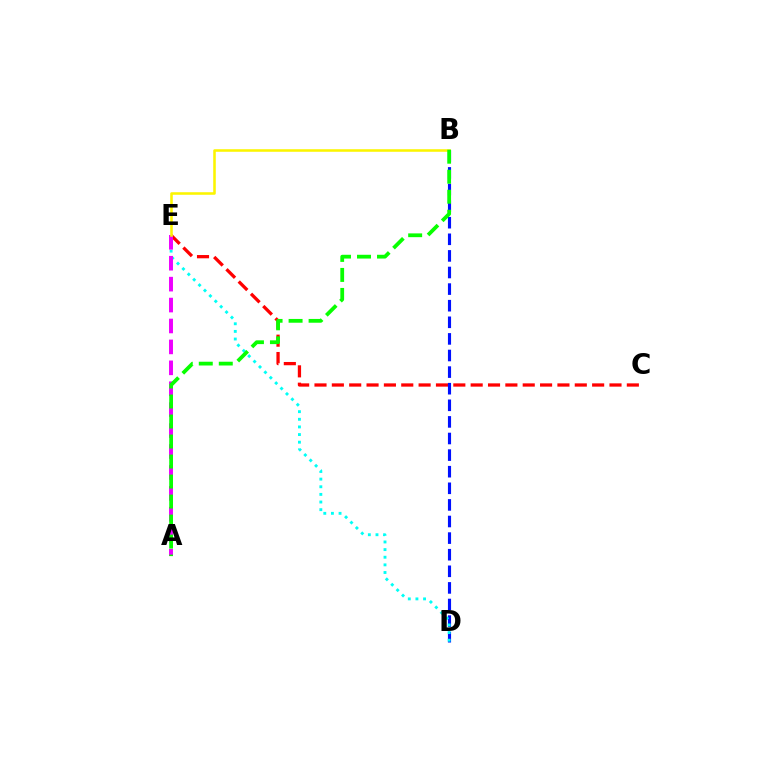{('C', 'E'): [{'color': '#ff0000', 'line_style': 'dashed', 'thickness': 2.36}], ('B', 'D'): [{'color': '#0010ff', 'line_style': 'dashed', 'thickness': 2.26}], ('D', 'E'): [{'color': '#00fff6', 'line_style': 'dotted', 'thickness': 2.07}], ('A', 'E'): [{'color': '#ee00ff', 'line_style': 'dashed', 'thickness': 2.84}], ('B', 'E'): [{'color': '#fcf500', 'line_style': 'solid', 'thickness': 1.84}], ('A', 'B'): [{'color': '#08ff00', 'line_style': 'dashed', 'thickness': 2.72}]}